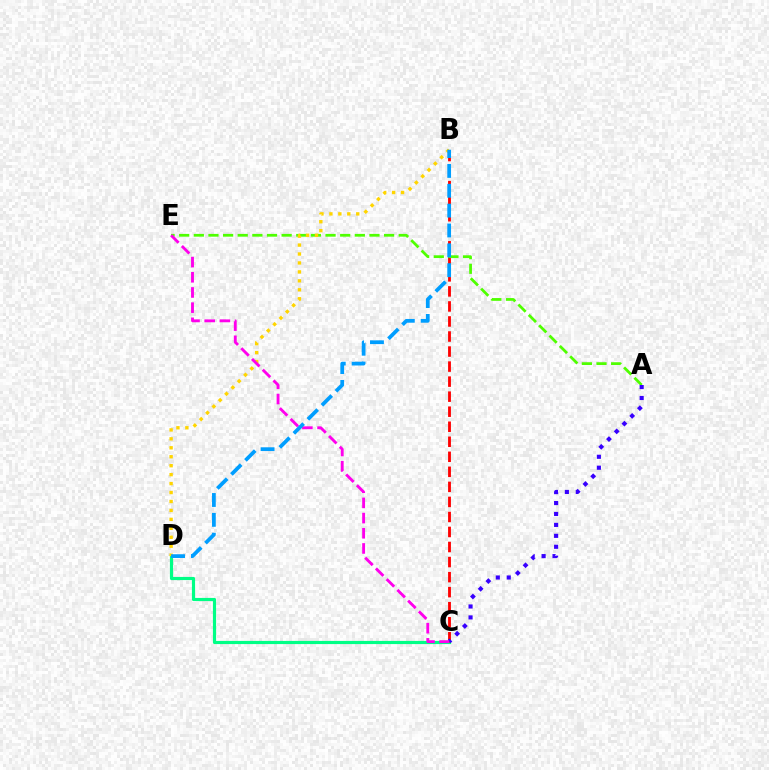{('C', 'D'): [{'color': '#00ff86', 'line_style': 'solid', 'thickness': 2.28}], ('B', 'C'): [{'color': '#ff0000', 'line_style': 'dashed', 'thickness': 2.04}], ('A', 'E'): [{'color': '#4fff00', 'line_style': 'dashed', 'thickness': 1.99}], ('A', 'C'): [{'color': '#3700ff', 'line_style': 'dotted', 'thickness': 2.97}], ('B', 'D'): [{'color': '#ffd500', 'line_style': 'dotted', 'thickness': 2.43}, {'color': '#009eff', 'line_style': 'dashed', 'thickness': 2.7}], ('C', 'E'): [{'color': '#ff00ed', 'line_style': 'dashed', 'thickness': 2.06}]}